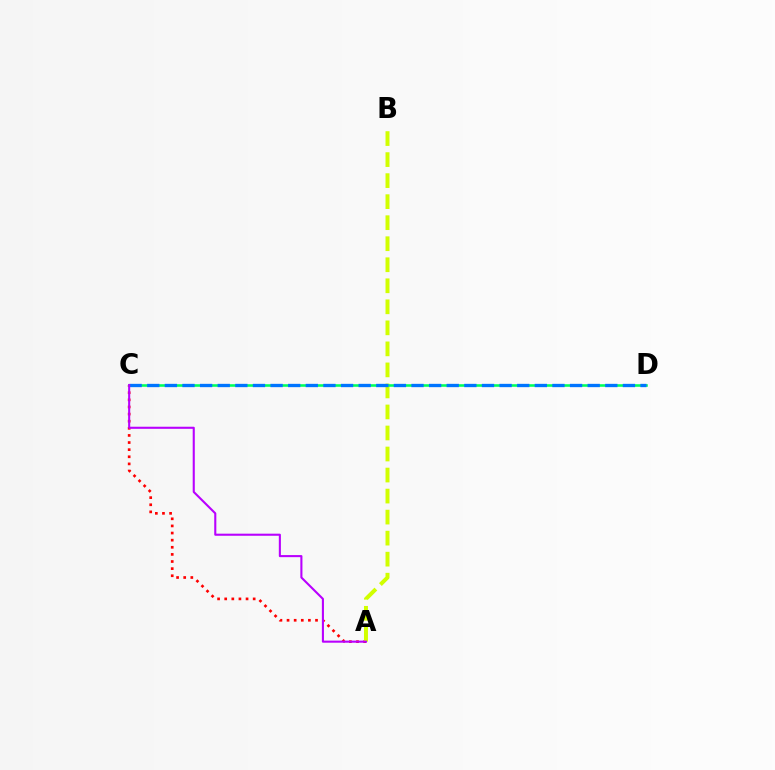{('A', 'C'): [{'color': '#ff0000', 'line_style': 'dotted', 'thickness': 1.93}, {'color': '#b900ff', 'line_style': 'solid', 'thickness': 1.51}], ('A', 'B'): [{'color': '#d1ff00', 'line_style': 'dashed', 'thickness': 2.86}], ('C', 'D'): [{'color': '#00ff5c', 'line_style': 'solid', 'thickness': 1.86}, {'color': '#0074ff', 'line_style': 'dashed', 'thickness': 2.39}]}